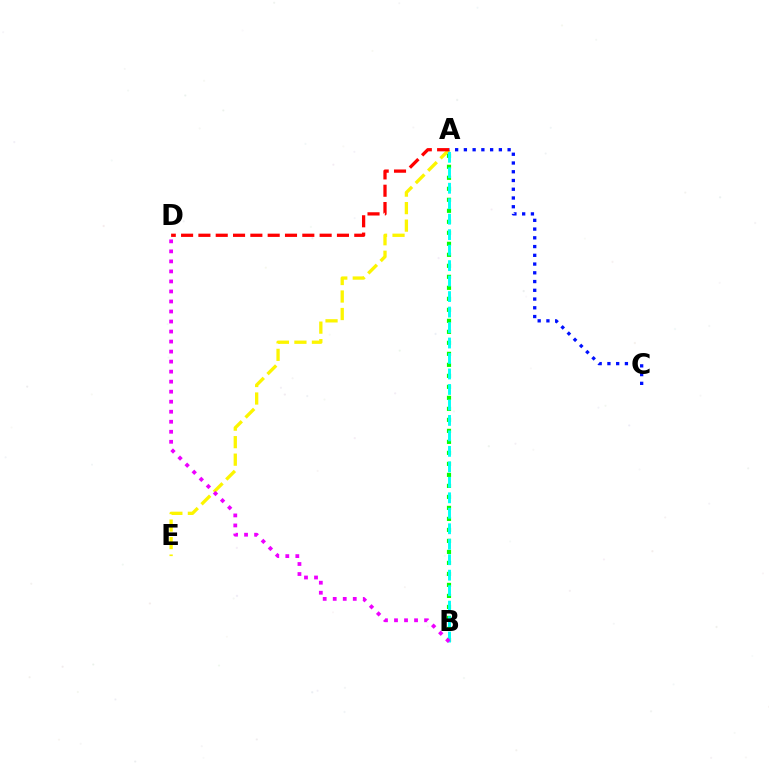{('A', 'E'): [{'color': '#fcf500', 'line_style': 'dashed', 'thickness': 2.38}], ('A', 'B'): [{'color': '#08ff00', 'line_style': 'dotted', 'thickness': 2.99}, {'color': '#00fff6', 'line_style': 'dashed', 'thickness': 2.1}], ('A', 'D'): [{'color': '#ff0000', 'line_style': 'dashed', 'thickness': 2.35}], ('B', 'D'): [{'color': '#ee00ff', 'line_style': 'dotted', 'thickness': 2.72}], ('A', 'C'): [{'color': '#0010ff', 'line_style': 'dotted', 'thickness': 2.38}]}